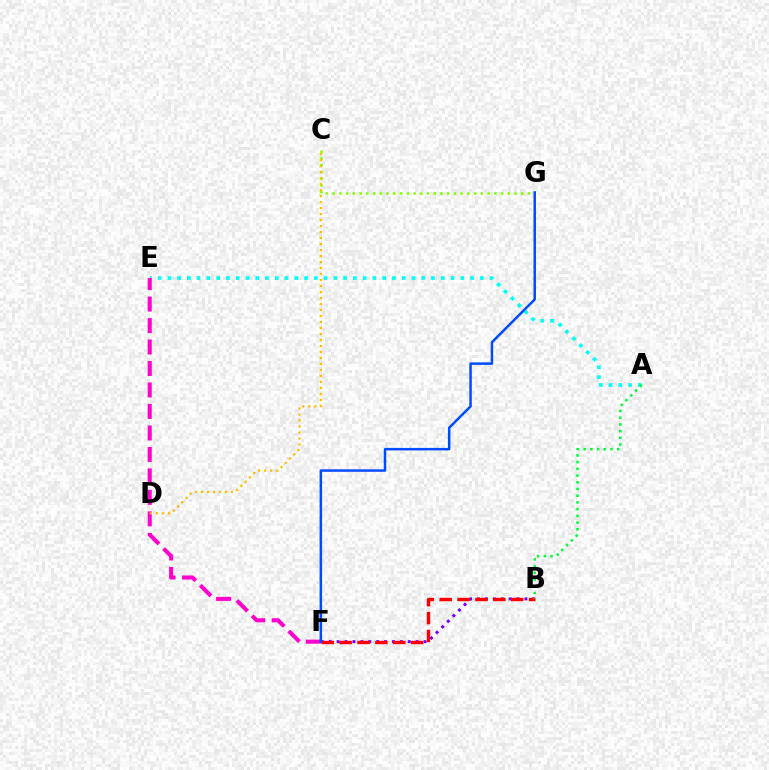{('B', 'F'): [{'color': '#7200ff', 'line_style': 'dotted', 'thickness': 2.15}, {'color': '#ff0000', 'line_style': 'dashed', 'thickness': 2.43}], ('A', 'E'): [{'color': '#00fff6', 'line_style': 'dotted', 'thickness': 2.65}], ('C', 'G'): [{'color': '#84ff00', 'line_style': 'dotted', 'thickness': 1.83}], ('E', 'F'): [{'color': '#ff00cf', 'line_style': 'dashed', 'thickness': 2.92}], ('C', 'D'): [{'color': '#ffbd00', 'line_style': 'dotted', 'thickness': 1.63}], ('A', 'B'): [{'color': '#00ff39', 'line_style': 'dotted', 'thickness': 1.82}], ('F', 'G'): [{'color': '#004bff', 'line_style': 'solid', 'thickness': 1.79}]}